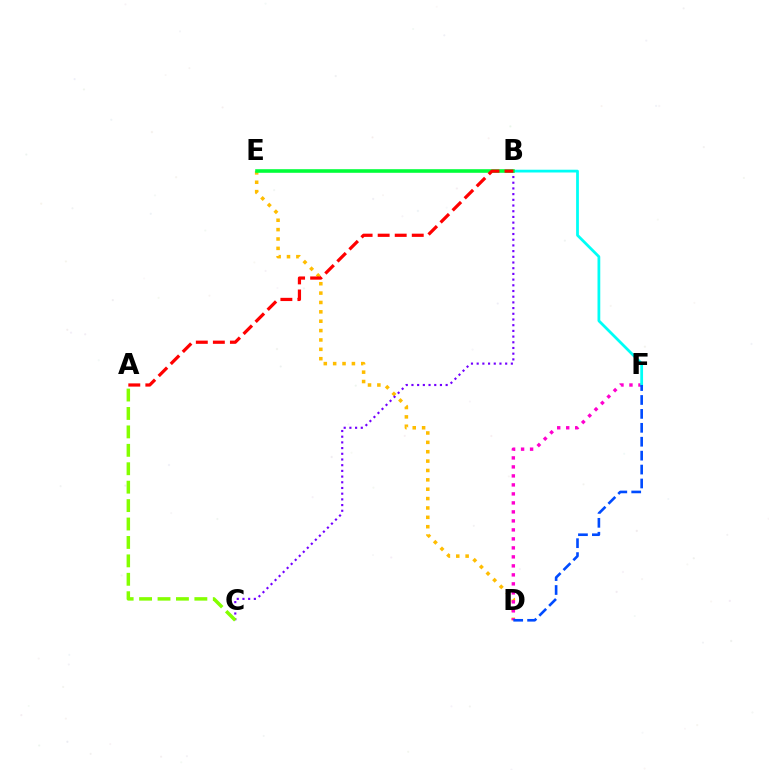{('D', 'E'): [{'color': '#ffbd00', 'line_style': 'dotted', 'thickness': 2.55}], ('D', 'F'): [{'color': '#ff00cf', 'line_style': 'dotted', 'thickness': 2.44}, {'color': '#004bff', 'line_style': 'dashed', 'thickness': 1.89}], ('B', 'C'): [{'color': '#7200ff', 'line_style': 'dotted', 'thickness': 1.55}], ('A', 'C'): [{'color': '#84ff00', 'line_style': 'dashed', 'thickness': 2.5}], ('B', 'F'): [{'color': '#00fff6', 'line_style': 'solid', 'thickness': 1.99}], ('B', 'E'): [{'color': '#00ff39', 'line_style': 'solid', 'thickness': 2.59}], ('A', 'B'): [{'color': '#ff0000', 'line_style': 'dashed', 'thickness': 2.32}]}